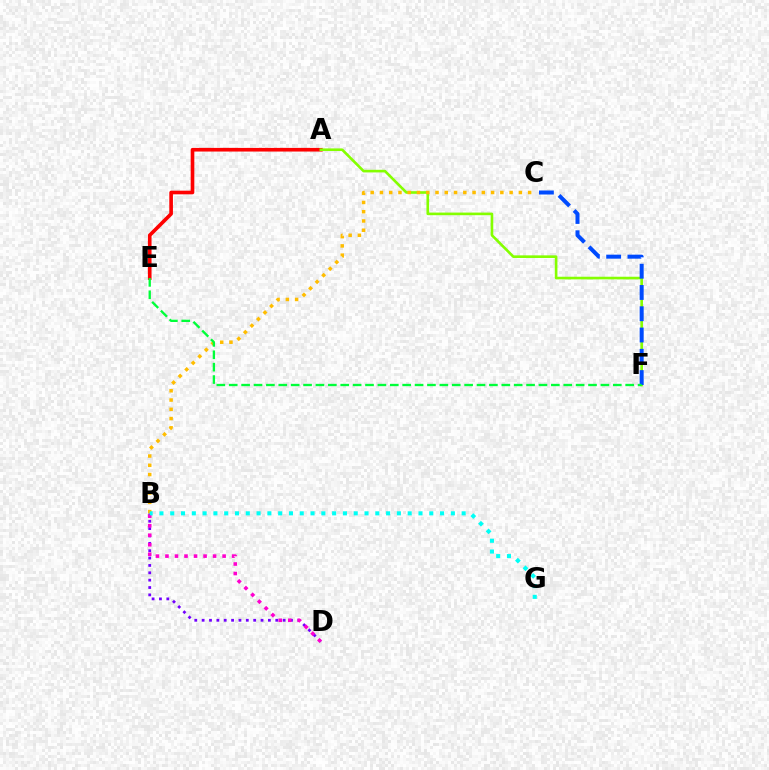{('A', 'E'): [{'color': '#ff0000', 'line_style': 'solid', 'thickness': 2.62}], ('A', 'F'): [{'color': '#84ff00', 'line_style': 'solid', 'thickness': 1.9}], ('B', 'D'): [{'color': '#7200ff', 'line_style': 'dotted', 'thickness': 2.0}, {'color': '#ff00cf', 'line_style': 'dotted', 'thickness': 2.59}], ('C', 'F'): [{'color': '#004bff', 'line_style': 'dashed', 'thickness': 2.89}], ('B', 'C'): [{'color': '#ffbd00', 'line_style': 'dotted', 'thickness': 2.52}], ('B', 'G'): [{'color': '#00fff6', 'line_style': 'dotted', 'thickness': 2.93}], ('E', 'F'): [{'color': '#00ff39', 'line_style': 'dashed', 'thickness': 1.68}]}